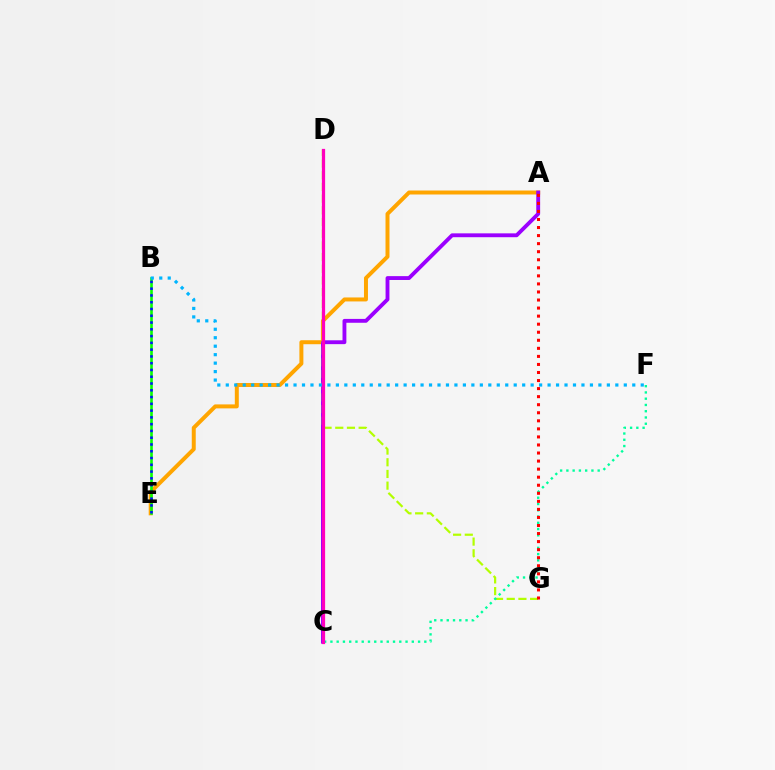{('A', 'E'): [{'color': '#ffa500', 'line_style': 'solid', 'thickness': 2.86}], ('A', 'C'): [{'color': '#9b00ff', 'line_style': 'solid', 'thickness': 2.78}], ('B', 'E'): [{'color': '#08ff00', 'line_style': 'solid', 'thickness': 1.89}, {'color': '#0010ff', 'line_style': 'dotted', 'thickness': 1.84}], ('D', 'G'): [{'color': '#b3ff00', 'line_style': 'dashed', 'thickness': 1.59}], ('B', 'F'): [{'color': '#00b5ff', 'line_style': 'dotted', 'thickness': 2.3}], ('C', 'F'): [{'color': '#00ff9d', 'line_style': 'dotted', 'thickness': 1.7}], ('C', 'D'): [{'color': '#ff00bd', 'line_style': 'solid', 'thickness': 2.33}], ('A', 'G'): [{'color': '#ff0000', 'line_style': 'dotted', 'thickness': 2.19}]}